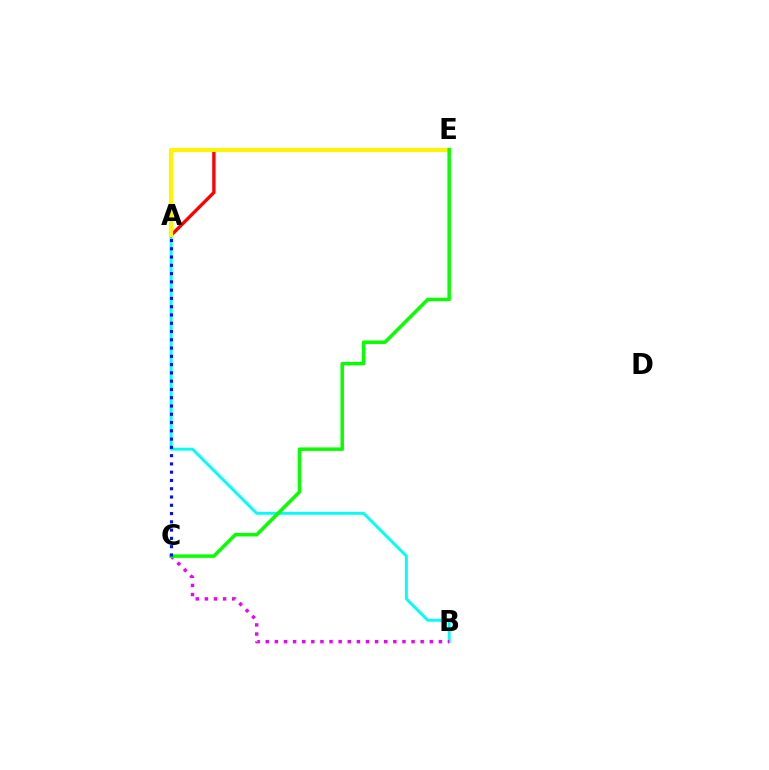{('A', 'B'): [{'color': '#00fff6', 'line_style': 'solid', 'thickness': 2.09}], ('A', 'E'): [{'color': '#ff0000', 'line_style': 'solid', 'thickness': 2.39}, {'color': '#fcf500', 'line_style': 'solid', 'thickness': 2.95}], ('B', 'C'): [{'color': '#ee00ff', 'line_style': 'dotted', 'thickness': 2.48}], ('C', 'E'): [{'color': '#08ff00', 'line_style': 'solid', 'thickness': 2.51}], ('A', 'C'): [{'color': '#0010ff', 'line_style': 'dotted', 'thickness': 2.25}]}